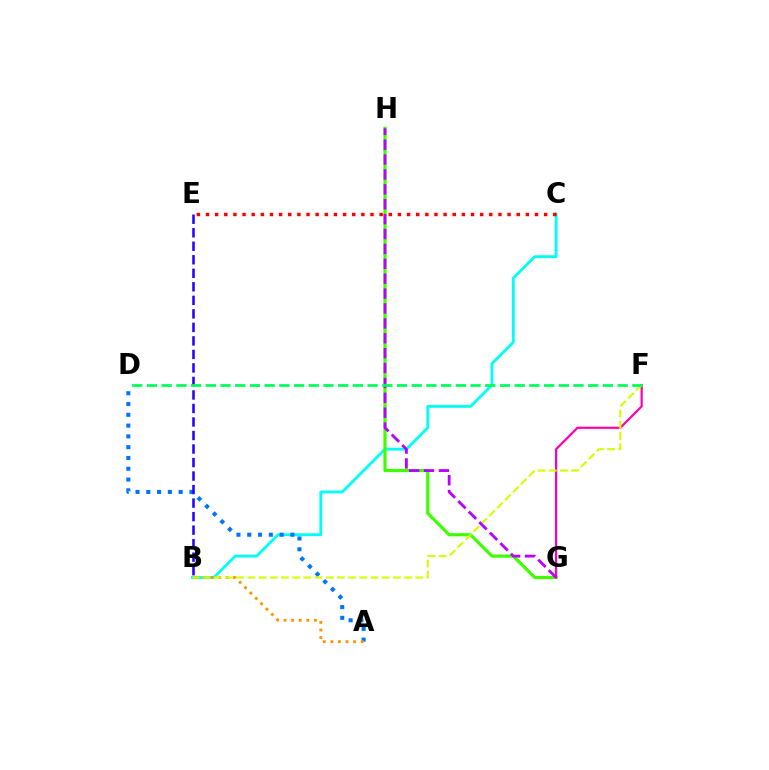{('B', 'C'): [{'color': '#00fff6', 'line_style': 'solid', 'thickness': 2.05}], ('G', 'H'): [{'color': '#3dff00', 'line_style': 'solid', 'thickness': 2.29}, {'color': '#b900ff', 'line_style': 'dashed', 'thickness': 2.02}], ('A', 'D'): [{'color': '#0074ff', 'line_style': 'dotted', 'thickness': 2.93}], ('B', 'E'): [{'color': '#2500ff', 'line_style': 'dashed', 'thickness': 1.84}], ('F', 'G'): [{'color': '#ff00ac', 'line_style': 'solid', 'thickness': 1.59}], ('A', 'B'): [{'color': '#ff9400', 'line_style': 'dotted', 'thickness': 2.06}], ('B', 'F'): [{'color': '#d1ff00', 'line_style': 'dashed', 'thickness': 1.52}], ('D', 'F'): [{'color': '#00ff5c', 'line_style': 'dashed', 'thickness': 2.0}], ('C', 'E'): [{'color': '#ff0000', 'line_style': 'dotted', 'thickness': 2.48}]}